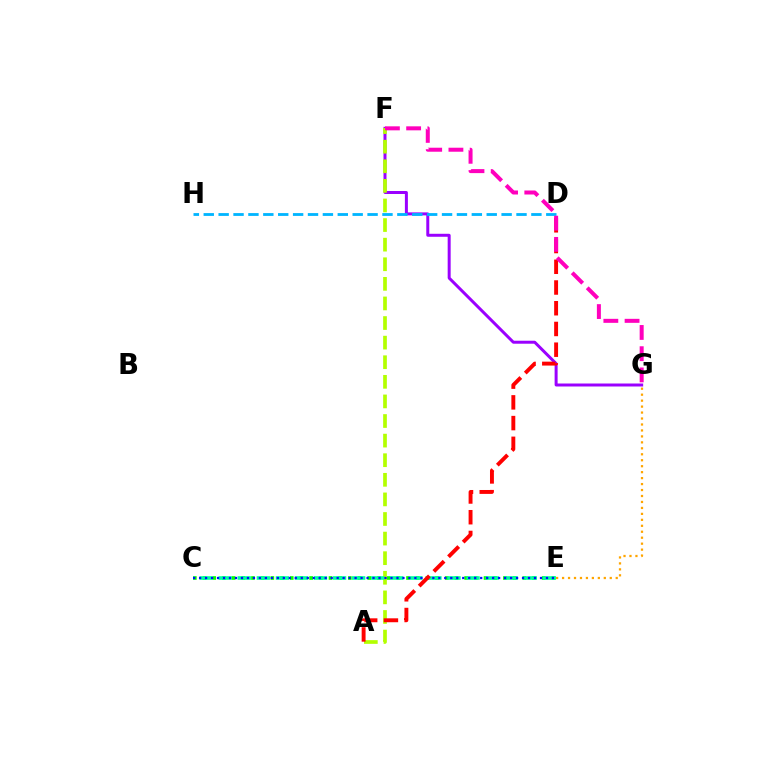{('F', 'G'): [{'color': '#9b00ff', 'line_style': 'solid', 'thickness': 2.15}, {'color': '#ff00bd', 'line_style': 'dashed', 'thickness': 2.88}], ('D', 'H'): [{'color': '#00b5ff', 'line_style': 'dashed', 'thickness': 2.02}], ('E', 'G'): [{'color': '#ffa500', 'line_style': 'dotted', 'thickness': 1.62}], ('C', 'E'): [{'color': '#08ff00', 'line_style': 'dotted', 'thickness': 2.63}, {'color': '#00ff9d', 'line_style': 'dashed', 'thickness': 2.59}, {'color': '#0010ff', 'line_style': 'dotted', 'thickness': 1.62}], ('A', 'F'): [{'color': '#b3ff00', 'line_style': 'dashed', 'thickness': 2.66}], ('A', 'D'): [{'color': '#ff0000', 'line_style': 'dashed', 'thickness': 2.82}]}